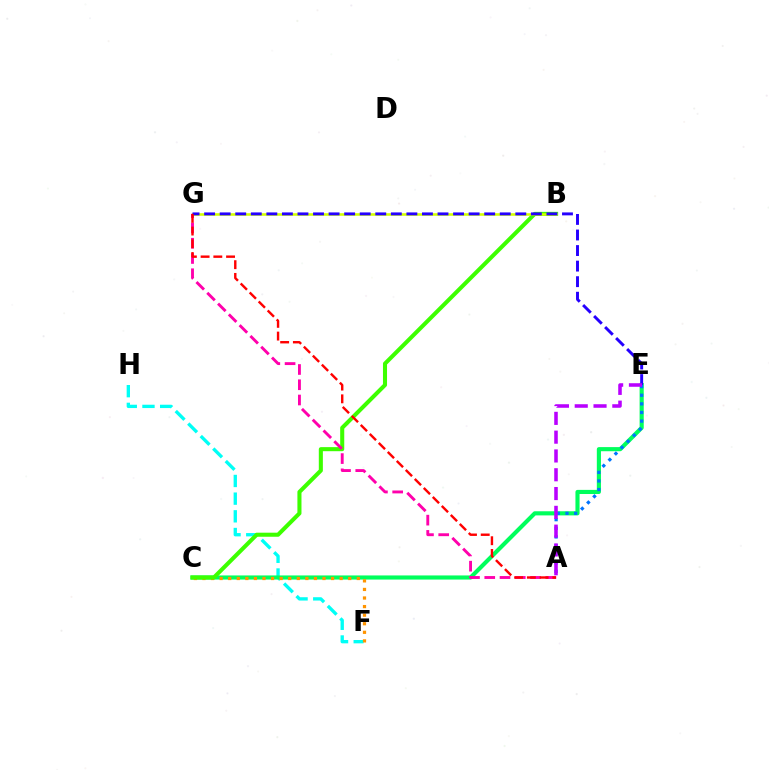{('F', 'H'): [{'color': '#00fff6', 'line_style': 'dashed', 'thickness': 2.4}], ('C', 'E'): [{'color': '#00ff5c', 'line_style': 'solid', 'thickness': 2.97}], ('C', 'F'): [{'color': '#ff9400', 'line_style': 'dotted', 'thickness': 2.33}], ('B', 'C'): [{'color': '#3dff00', 'line_style': 'solid', 'thickness': 2.93}], ('B', 'G'): [{'color': '#d1ff00', 'line_style': 'solid', 'thickness': 1.84}], ('A', 'G'): [{'color': '#ff00ac', 'line_style': 'dashed', 'thickness': 2.07}, {'color': '#ff0000', 'line_style': 'dashed', 'thickness': 1.73}], ('E', 'G'): [{'color': '#2500ff', 'line_style': 'dashed', 'thickness': 2.11}], ('A', 'E'): [{'color': '#0074ff', 'line_style': 'dotted', 'thickness': 2.34}, {'color': '#b900ff', 'line_style': 'dashed', 'thickness': 2.55}]}